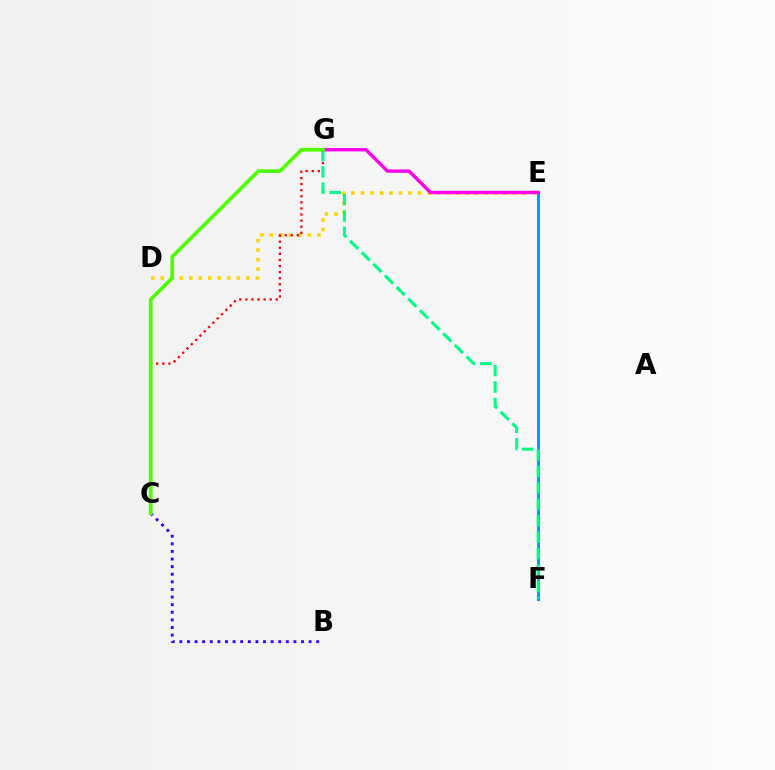{('D', 'E'): [{'color': '#ffd500', 'line_style': 'dotted', 'thickness': 2.58}], ('B', 'C'): [{'color': '#3700ff', 'line_style': 'dotted', 'thickness': 2.07}], ('C', 'G'): [{'color': '#ff0000', 'line_style': 'dotted', 'thickness': 1.65}, {'color': '#4fff00', 'line_style': 'solid', 'thickness': 2.65}], ('E', 'F'): [{'color': '#009eff', 'line_style': 'solid', 'thickness': 2.19}], ('F', 'G'): [{'color': '#00ff86', 'line_style': 'dashed', 'thickness': 2.23}], ('E', 'G'): [{'color': '#ff00ed', 'line_style': 'solid', 'thickness': 2.45}]}